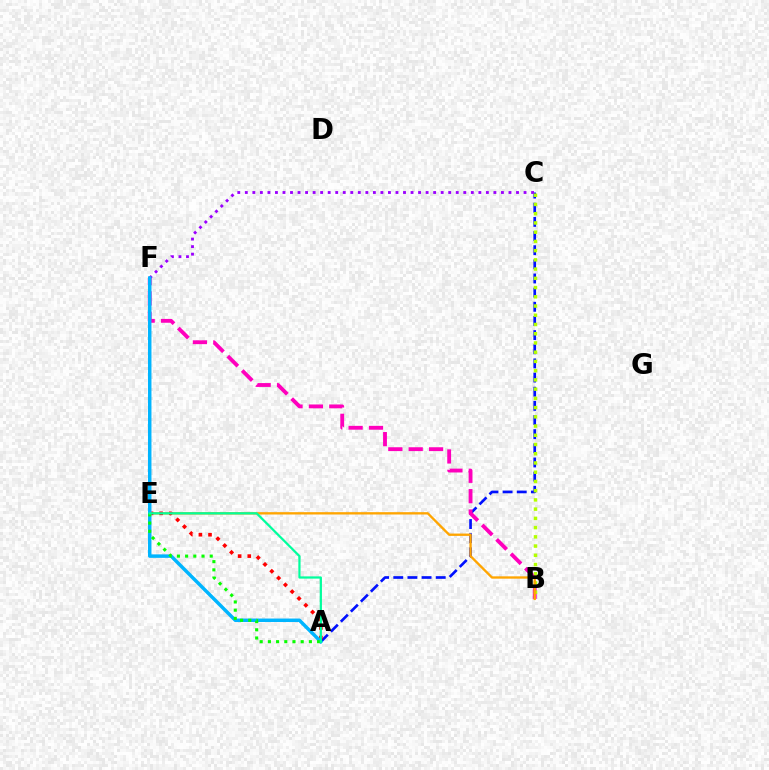{('A', 'C'): [{'color': '#0010ff', 'line_style': 'dashed', 'thickness': 1.92}], ('B', 'F'): [{'color': '#ff00bd', 'line_style': 'dashed', 'thickness': 2.77}], ('C', 'F'): [{'color': '#9b00ff', 'line_style': 'dotted', 'thickness': 2.05}], ('B', 'C'): [{'color': '#b3ff00', 'line_style': 'dotted', 'thickness': 2.51}], ('B', 'E'): [{'color': '#ffa500', 'line_style': 'solid', 'thickness': 1.68}], ('A', 'E'): [{'color': '#ff0000', 'line_style': 'dotted', 'thickness': 2.61}, {'color': '#08ff00', 'line_style': 'dotted', 'thickness': 2.23}, {'color': '#00ff9d', 'line_style': 'solid', 'thickness': 1.61}], ('A', 'F'): [{'color': '#00b5ff', 'line_style': 'solid', 'thickness': 2.5}]}